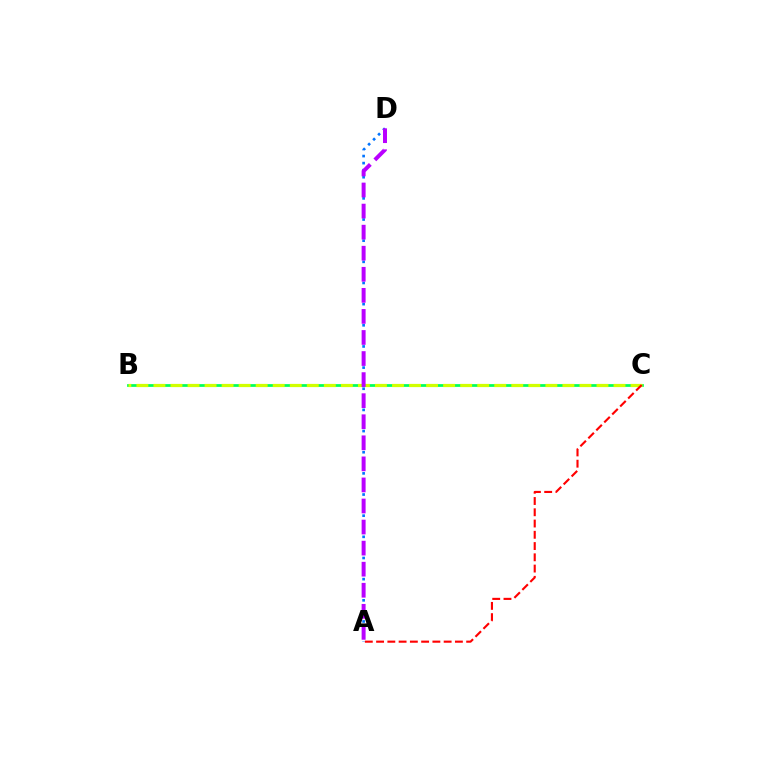{('B', 'C'): [{'color': '#00ff5c', 'line_style': 'solid', 'thickness': 1.98}, {'color': '#d1ff00', 'line_style': 'dashed', 'thickness': 2.31}], ('A', 'D'): [{'color': '#0074ff', 'line_style': 'dotted', 'thickness': 1.92}, {'color': '#b900ff', 'line_style': 'dashed', 'thickness': 2.86}], ('A', 'C'): [{'color': '#ff0000', 'line_style': 'dashed', 'thickness': 1.53}]}